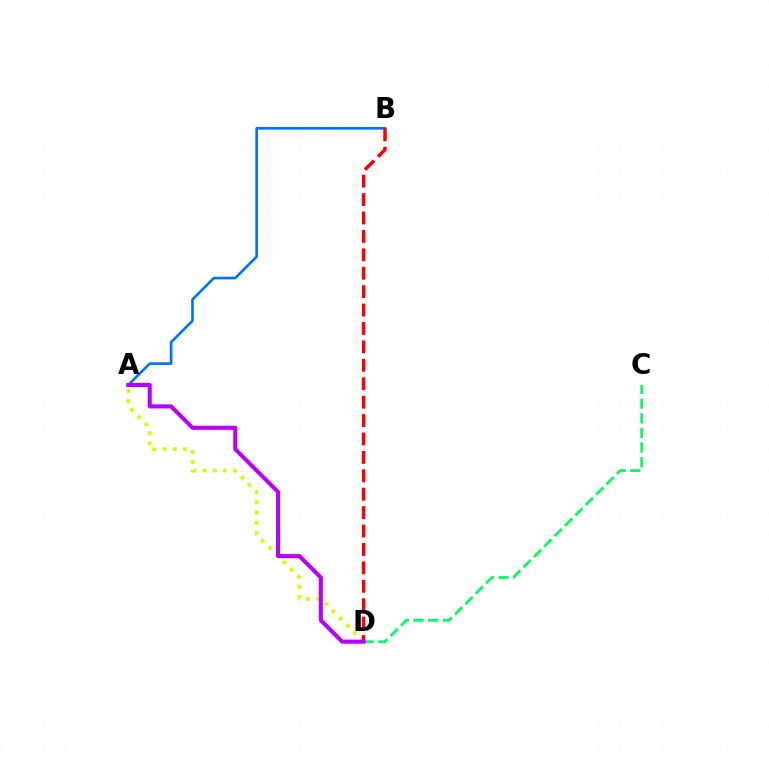{('A', 'D'): [{'color': '#d1ff00', 'line_style': 'dotted', 'thickness': 2.78}, {'color': '#b900ff', 'line_style': 'solid', 'thickness': 2.94}], ('C', 'D'): [{'color': '#00ff5c', 'line_style': 'dashed', 'thickness': 1.99}], ('A', 'B'): [{'color': '#0074ff', 'line_style': 'solid', 'thickness': 1.92}], ('B', 'D'): [{'color': '#ff0000', 'line_style': 'dashed', 'thickness': 2.5}]}